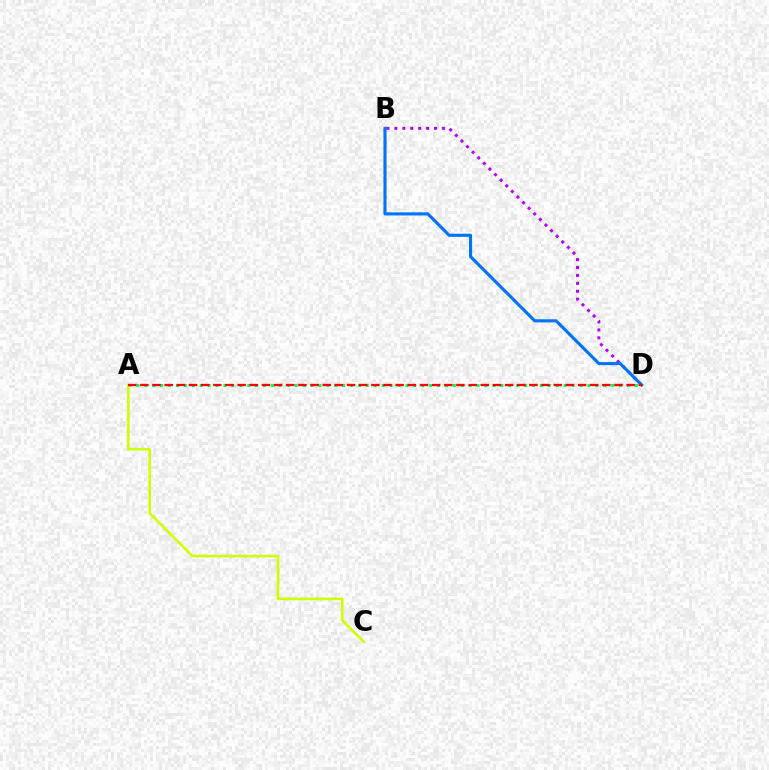{('B', 'D'): [{'color': '#b900ff', 'line_style': 'dotted', 'thickness': 2.15}, {'color': '#0074ff', 'line_style': 'solid', 'thickness': 2.24}], ('A', 'D'): [{'color': '#00ff5c', 'line_style': 'dotted', 'thickness': 2.15}, {'color': '#ff0000', 'line_style': 'dashed', 'thickness': 1.65}], ('A', 'C'): [{'color': '#d1ff00', 'line_style': 'solid', 'thickness': 1.88}]}